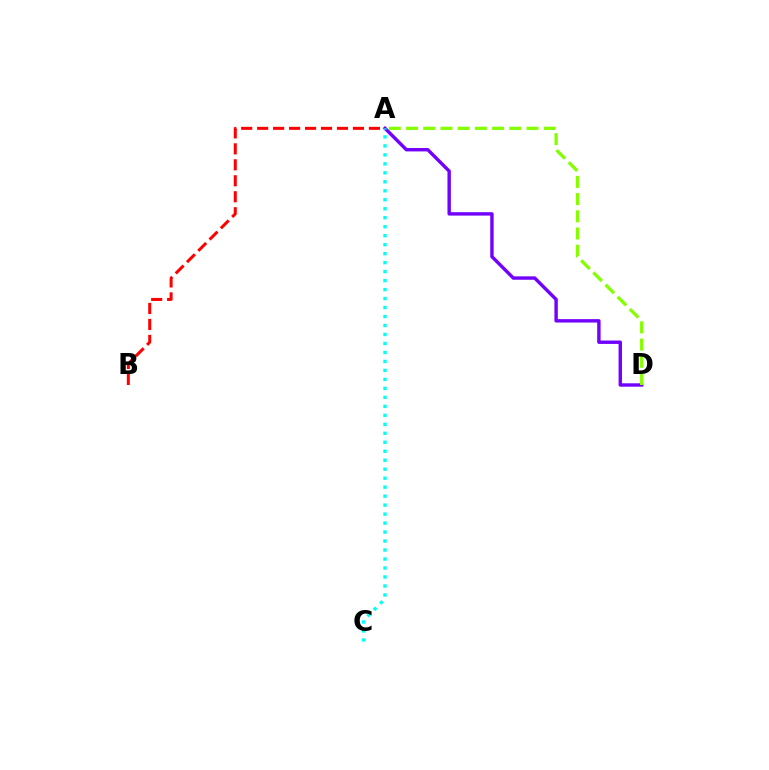{('A', 'D'): [{'color': '#7200ff', 'line_style': 'solid', 'thickness': 2.45}, {'color': '#84ff00', 'line_style': 'dashed', 'thickness': 2.34}], ('A', 'B'): [{'color': '#ff0000', 'line_style': 'dashed', 'thickness': 2.17}], ('A', 'C'): [{'color': '#00fff6', 'line_style': 'dotted', 'thickness': 2.44}]}